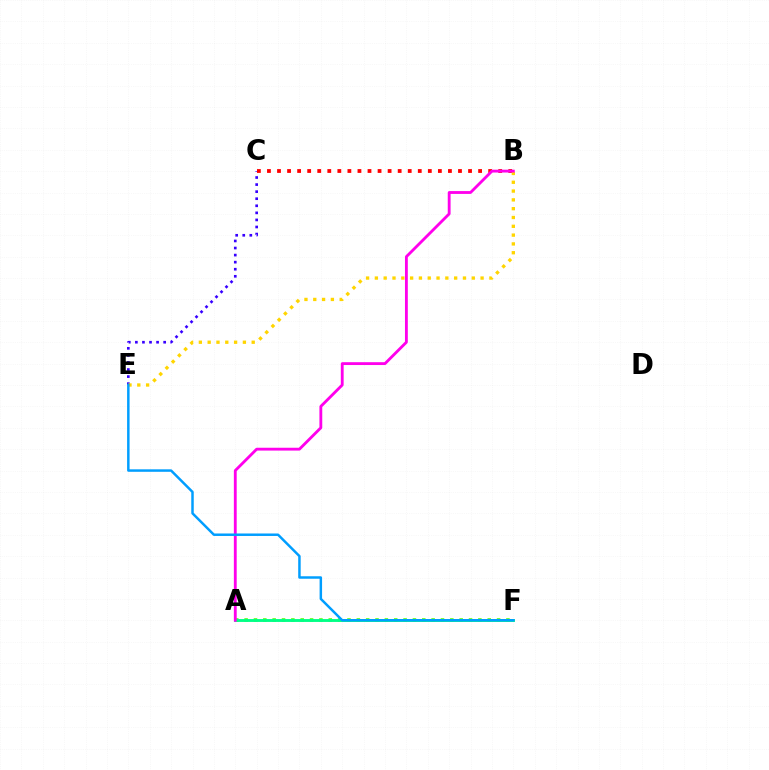{('C', 'E'): [{'color': '#3700ff', 'line_style': 'dotted', 'thickness': 1.92}], ('B', 'C'): [{'color': '#ff0000', 'line_style': 'dotted', 'thickness': 2.73}], ('A', 'F'): [{'color': '#4fff00', 'line_style': 'dotted', 'thickness': 2.54}, {'color': '#00ff86', 'line_style': 'solid', 'thickness': 2.07}], ('B', 'E'): [{'color': '#ffd500', 'line_style': 'dotted', 'thickness': 2.39}], ('A', 'B'): [{'color': '#ff00ed', 'line_style': 'solid', 'thickness': 2.04}], ('E', 'F'): [{'color': '#009eff', 'line_style': 'solid', 'thickness': 1.79}]}